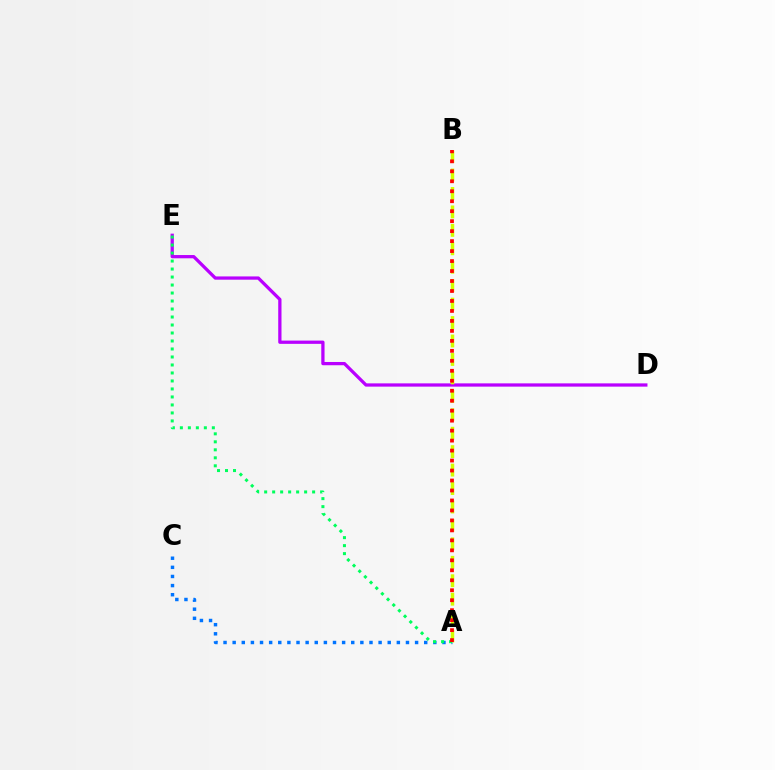{('D', 'E'): [{'color': '#b900ff', 'line_style': 'solid', 'thickness': 2.35}], ('A', 'C'): [{'color': '#0074ff', 'line_style': 'dotted', 'thickness': 2.48}], ('A', 'B'): [{'color': '#d1ff00', 'line_style': 'dashed', 'thickness': 2.51}, {'color': '#ff0000', 'line_style': 'dotted', 'thickness': 2.71}], ('A', 'E'): [{'color': '#00ff5c', 'line_style': 'dotted', 'thickness': 2.17}]}